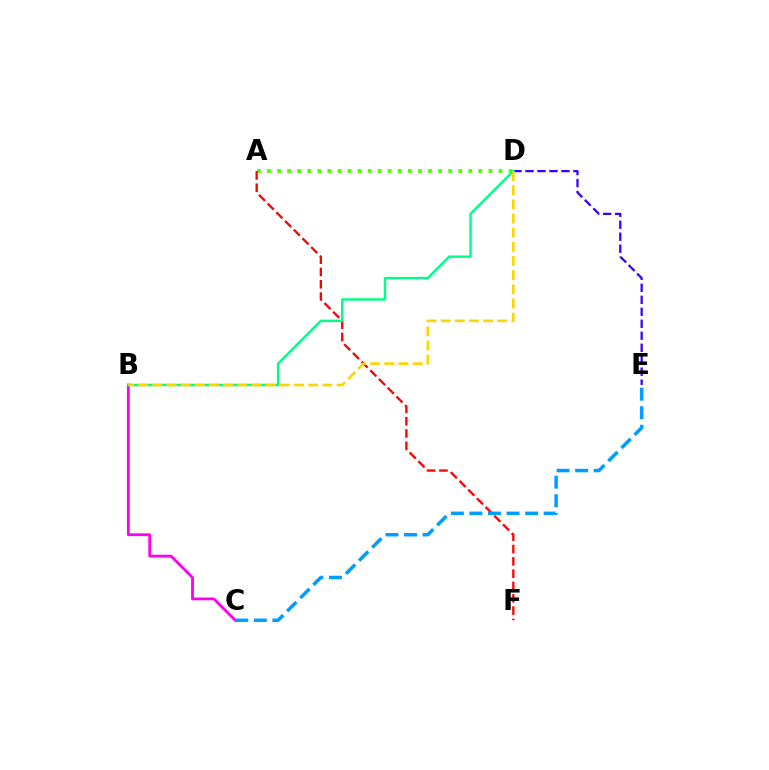{('A', 'D'): [{'color': '#4fff00', 'line_style': 'dotted', 'thickness': 2.73}], ('A', 'F'): [{'color': '#ff0000', 'line_style': 'dashed', 'thickness': 1.67}], ('B', 'C'): [{'color': '#ff00ed', 'line_style': 'solid', 'thickness': 2.02}], ('C', 'E'): [{'color': '#009eff', 'line_style': 'dashed', 'thickness': 2.52}], ('D', 'E'): [{'color': '#3700ff', 'line_style': 'dashed', 'thickness': 1.63}], ('B', 'D'): [{'color': '#00ff86', 'line_style': 'solid', 'thickness': 1.75}, {'color': '#ffd500', 'line_style': 'dashed', 'thickness': 1.92}]}